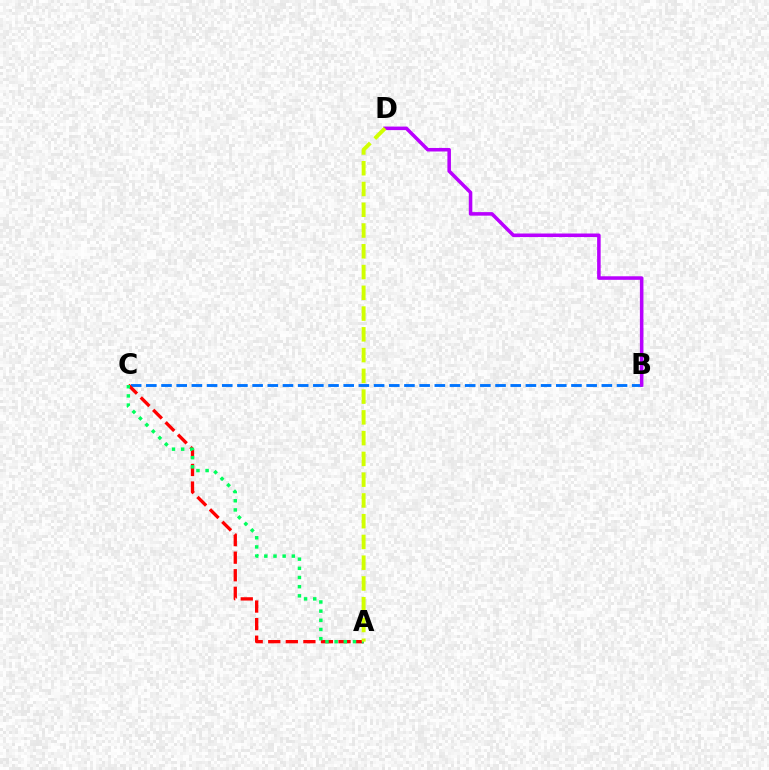{('B', 'C'): [{'color': '#0074ff', 'line_style': 'dashed', 'thickness': 2.06}], ('B', 'D'): [{'color': '#b900ff', 'line_style': 'solid', 'thickness': 2.55}], ('A', 'C'): [{'color': '#ff0000', 'line_style': 'dashed', 'thickness': 2.39}, {'color': '#00ff5c', 'line_style': 'dotted', 'thickness': 2.49}], ('A', 'D'): [{'color': '#d1ff00', 'line_style': 'dashed', 'thickness': 2.82}]}